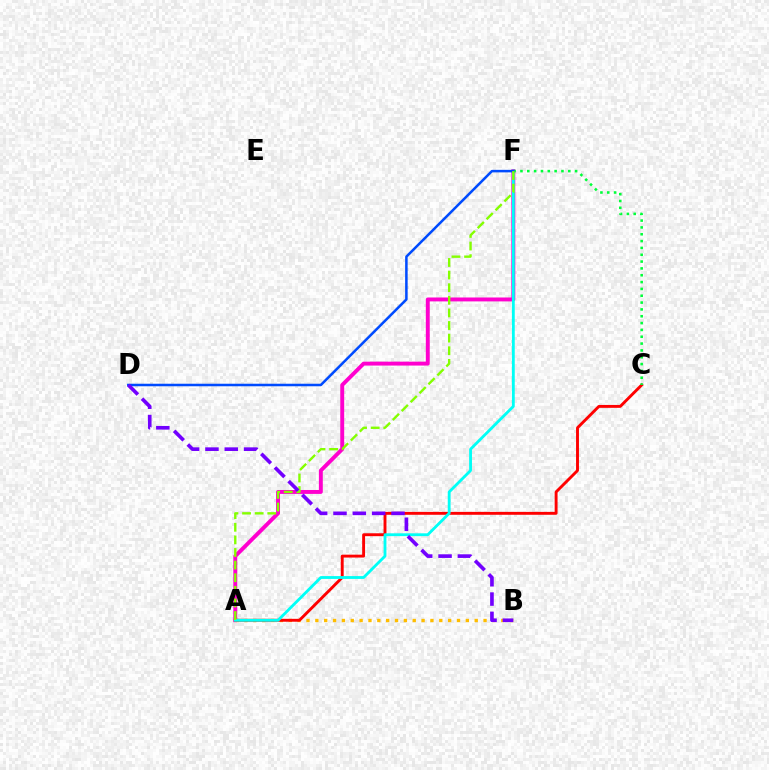{('A', 'F'): [{'color': '#ff00cf', 'line_style': 'solid', 'thickness': 2.82}, {'color': '#00fff6', 'line_style': 'solid', 'thickness': 2.04}, {'color': '#84ff00', 'line_style': 'dashed', 'thickness': 1.71}], ('A', 'B'): [{'color': '#ffbd00', 'line_style': 'dotted', 'thickness': 2.41}], ('A', 'C'): [{'color': '#ff0000', 'line_style': 'solid', 'thickness': 2.09}], ('C', 'F'): [{'color': '#00ff39', 'line_style': 'dotted', 'thickness': 1.86}], ('D', 'F'): [{'color': '#004bff', 'line_style': 'solid', 'thickness': 1.82}], ('B', 'D'): [{'color': '#7200ff', 'line_style': 'dashed', 'thickness': 2.63}]}